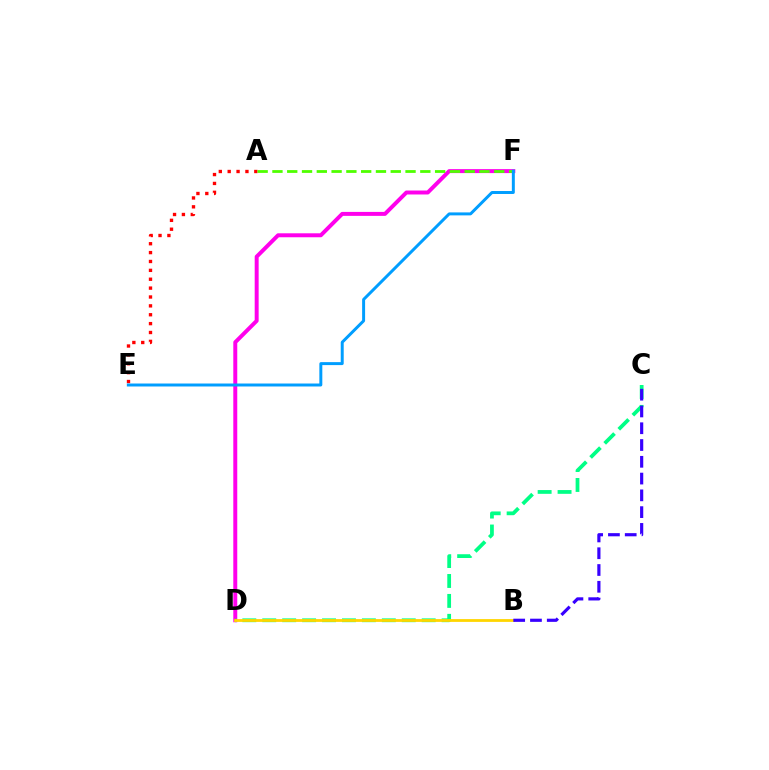{('A', 'E'): [{'color': '#ff0000', 'line_style': 'dotted', 'thickness': 2.41}], ('D', 'F'): [{'color': '#ff00ed', 'line_style': 'solid', 'thickness': 2.85}], ('C', 'D'): [{'color': '#00ff86', 'line_style': 'dashed', 'thickness': 2.71}], ('B', 'D'): [{'color': '#ffd500', 'line_style': 'solid', 'thickness': 2.01}], ('A', 'F'): [{'color': '#4fff00', 'line_style': 'dashed', 'thickness': 2.01}], ('E', 'F'): [{'color': '#009eff', 'line_style': 'solid', 'thickness': 2.14}], ('B', 'C'): [{'color': '#3700ff', 'line_style': 'dashed', 'thickness': 2.28}]}